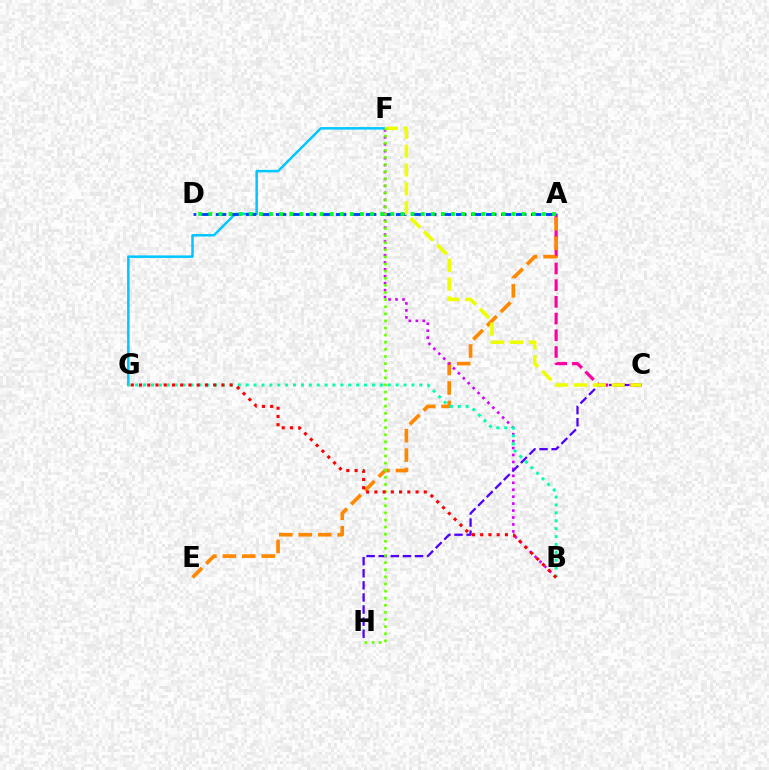{('F', 'G'): [{'color': '#00c7ff', 'line_style': 'solid', 'thickness': 1.8}], ('A', 'C'): [{'color': '#ff00a0', 'line_style': 'dashed', 'thickness': 2.27}], ('A', 'D'): [{'color': '#003fff', 'line_style': 'dashed', 'thickness': 2.04}, {'color': '#00ff27', 'line_style': 'dotted', 'thickness': 2.75}], ('A', 'E'): [{'color': '#ff8800', 'line_style': 'dashed', 'thickness': 2.64}], ('B', 'F'): [{'color': '#d600ff', 'line_style': 'dotted', 'thickness': 1.89}], ('C', 'H'): [{'color': '#4f00ff', 'line_style': 'dashed', 'thickness': 1.64}], ('C', 'F'): [{'color': '#eeff00', 'line_style': 'dashed', 'thickness': 2.56}], ('F', 'H'): [{'color': '#66ff00', 'line_style': 'dotted', 'thickness': 1.93}], ('B', 'G'): [{'color': '#00ffaf', 'line_style': 'dotted', 'thickness': 2.14}, {'color': '#ff0000', 'line_style': 'dotted', 'thickness': 2.24}]}